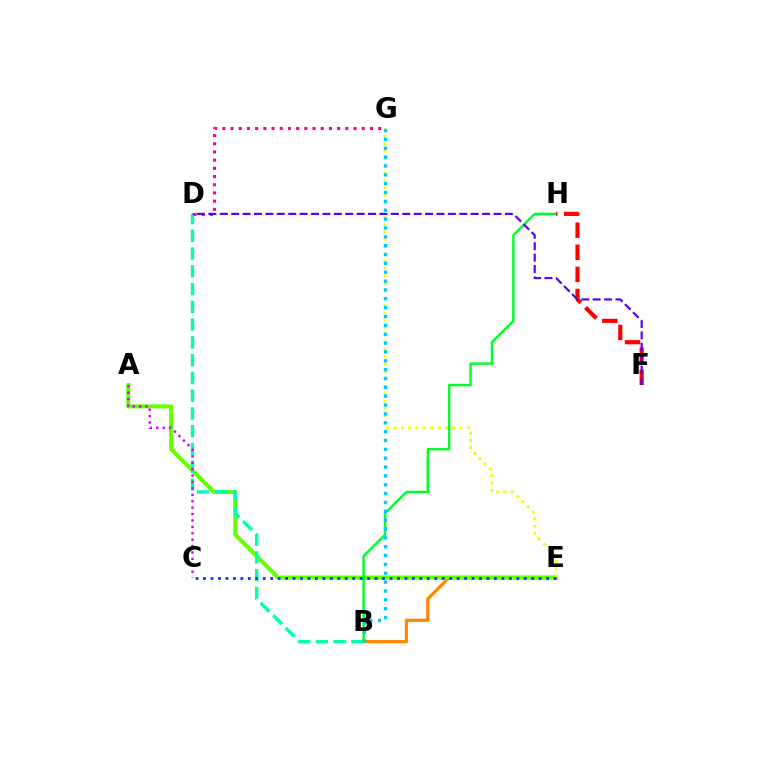{('B', 'E'): [{'color': '#ff8800', 'line_style': 'solid', 'thickness': 2.32}], ('A', 'E'): [{'color': '#66ff00', 'line_style': 'solid', 'thickness': 2.9}], ('B', 'D'): [{'color': '#00ffaf', 'line_style': 'dashed', 'thickness': 2.41}], ('B', 'H'): [{'color': '#00ff27', 'line_style': 'solid', 'thickness': 1.73}], ('D', 'G'): [{'color': '#ff00a0', 'line_style': 'dotted', 'thickness': 2.23}], ('A', 'C'): [{'color': '#d600ff', 'line_style': 'dotted', 'thickness': 1.74}], ('F', 'H'): [{'color': '#ff0000', 'line_style': 'dashed', 'thickness': 3.0}], ('E', 'G'): [{'color': '#eeff00', 'line_style': 'dotted', 'thickness': 2.0}], ('C', 'E'): [{'color': '#003fff', 'line_style': 'dotted', 'thickness': 2.03}], ('D', 'F'): [{'color': '#4f00ff', 'line_style': 'dashed', 'thickness': 1.55}], ('B', 'G'): [{'color': '#00c7ff', 'line_style': 'dotted', 'thickness': 2.41}]}